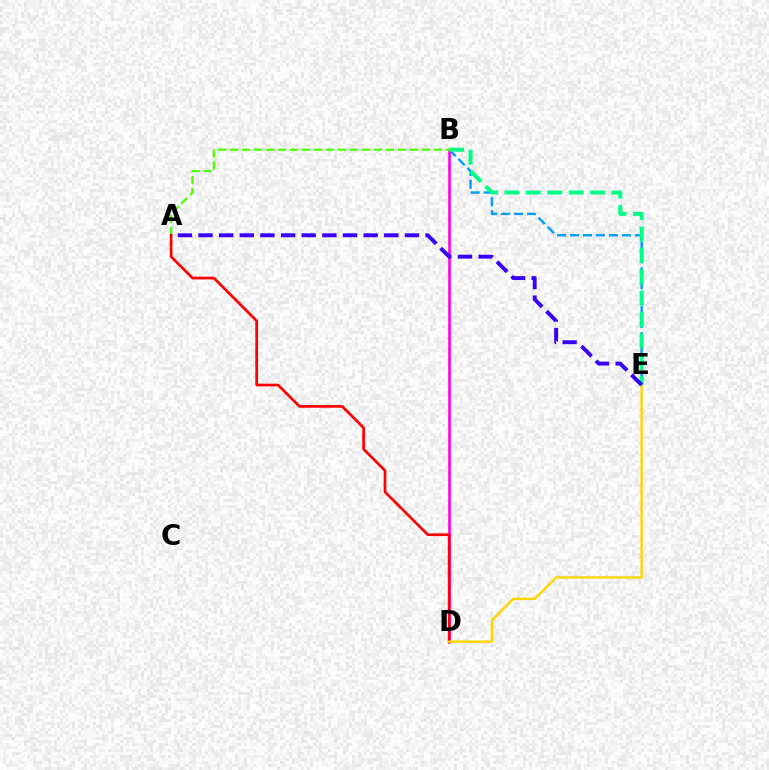{('B', 'E'): [{'color': '#009eff', 'line_style': 'dashed', 'thickness': 1.76}, {'color': '#00ff86', 'line_style': 'dashed', 'thickness': 2.91}], ('B', 'D'): [{'color': '#ff00ed', 'line_style': 'solid', 'thickness': 1.89}], ('A', 'B'): [{'color': '#4fff00', 'line_style': 'dashed', 'thickness': 1.63}], ('A', 'D'): [{'color': '#ff0000', 'line_style': 'solid', 'thickness': 1.94}], ('D', 'E'): [{'color': '#ffd500', 'line_style': 'solid', 'thickness': 1.74}], ('A', 'E'): [{'color': '#3700ff', 'line_style': 'dashed', 'thickness': 2.8}]}